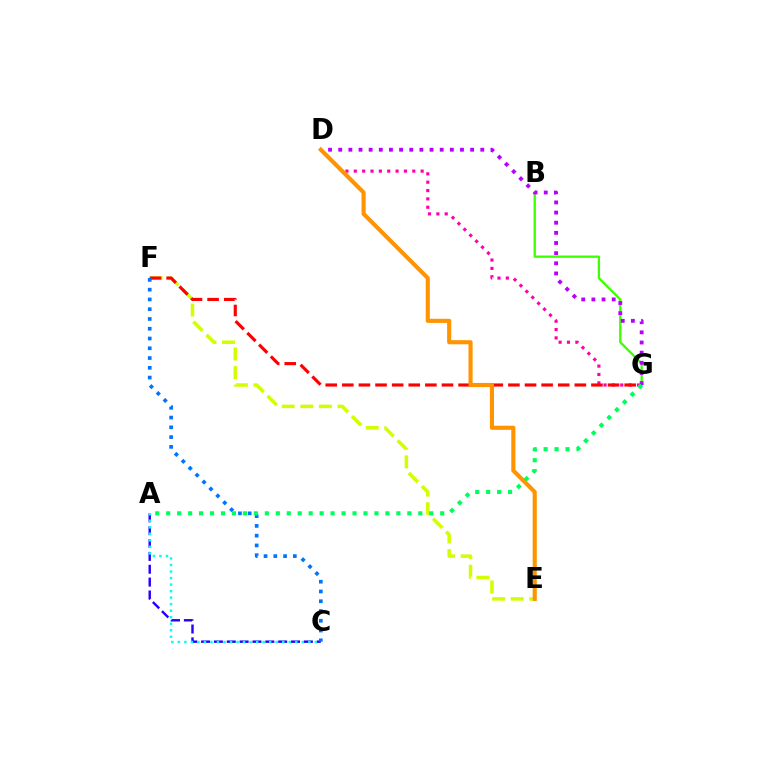{('E', 'F'): [{'color': '#d1ff00', 'line_style': 'dashed', 'thickness': 2.52}], ('B', 'G'): [{'color': '#3dff00', 'line_style': 'solid', 'thickness': 1.66}], ('D', 'G'): [{'color': '#b900ff', 'line_style': 'dotted', 'thickness': 2.76}, {'color': '#ff00ac', 'line_style': 'dotted', 'thickness': 2.27}], ('F', 'G'): [{'color': '#ff0000', 'line_style': 'dashed', 'thickness': 2.26}], ('A', 'C'): [{'color': '#2500ff', 'line_style': 'dashed', 'thickness': 1.75}, {'color': '#00fff6', 'line_style': 'dotted', 'thickness': 1.77}], ('C', 'F'): [{'color': '#0074ff', 'line_style': 'dotted', 'thickness': 2.65}], ('A', 'G'): [{'color': '#00ff5c', 'line_style': 'dotted', 'thickness': 2.98}], ('D', 'E'): [{'color': '#ff9400', 'line_style': 'solid', 'thickness': 2.97}]}